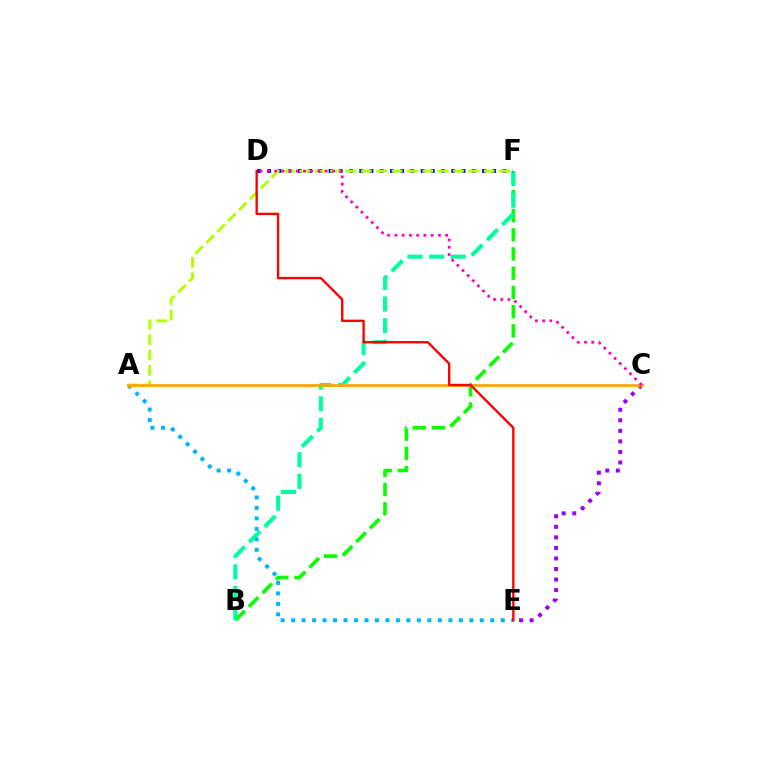{('B', 'F'): [{'color': '#08ff00', 'line_style': 'dashed', 'thickness': 2.61}, {'color': '#00ff9d', 'line_style': 'dashed', 'thickness': 2.94}], ('C', 'E'): [{'color': '#9b00ff', 'line_style': 'dotted', 'thickness': 2.86}], ('D', 'F'): [{'color': '#0010ff', 'line_style': 'dotted', 'thickness': 2.78}], ('A', 'E'): [{'color': '#00b5ff', 'line_style': 'dotted', 'thickness': 2.85}], ('A', 'F'): [{'color': '#b3ff00', 'line_style': 'dashed', 'thickness': 2.09}], ('A', 'C'): [{'color': '#ffa500', 'line_style': 'solid', 'thickness': 1.96}], ('D', 'E'): [{'color': '#ff0000', 'line_style': 'solid', 'thickness': 1.7}], ('C', 'D'): [{'color': '#ff00bd', 'line_style': 'dotted', 'thickness': 1.97}]}